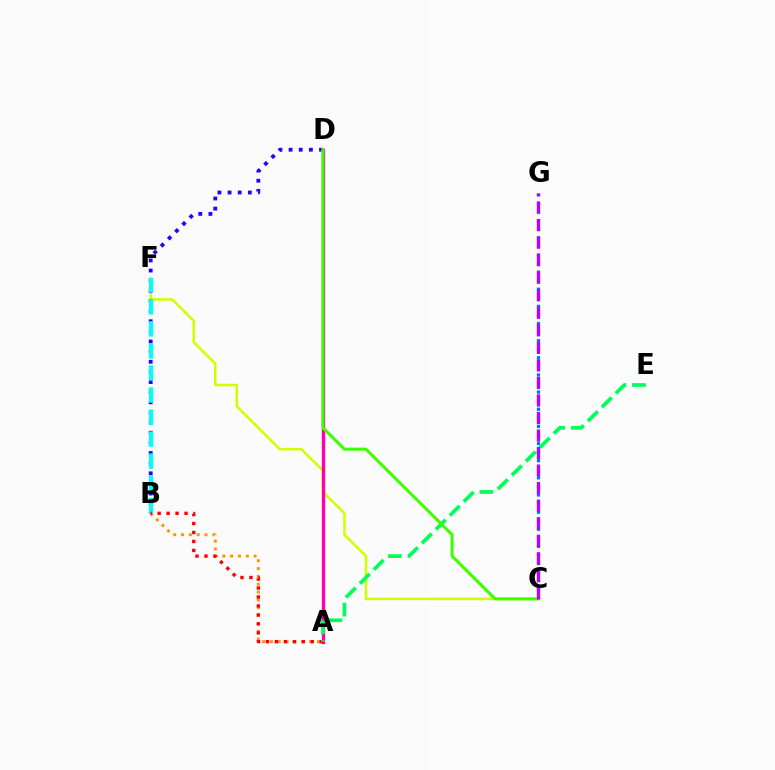{('C', 'G'): [{'color': '#0074ff', 'line_style': 'dotted', 'thickness': 2.33}, {'color': '#b900ff', 'line_style': 'dashed', 'thickness': 2.38}], ('A', 'B'): [{'color': '#ff9400', 'line_style': 'dotted', 'thickness': 2.13}, {'color': '#ff0000', 'line_style': 'dotted', 'thickness': 2.44}], ('C', 'F'): [{'color': '#d1ff00', 'line_style': 'solid', 'thickness': 1.82}], ('B', 'D'): [{'color': '#2500ff', 'line_style': 'dotted', 'thickness': 2.75}], ('B', 'F'): [{'color': '#00fff6', 'line_style': 'dashed', 'thickness': 3.0}], ('A', 'D'): [{'color': '#ff00ac', 'line_style': 'solid', 'thickness': 2.4}], ('A', 'E'): [{'color': '#00ff5c', 'line_style': 'dashed', 'thickness': 2.67}], ('C', 'D'): [{'color': '#3dff00', 'line_style': 'solid', 'thickness': 2.19}]}